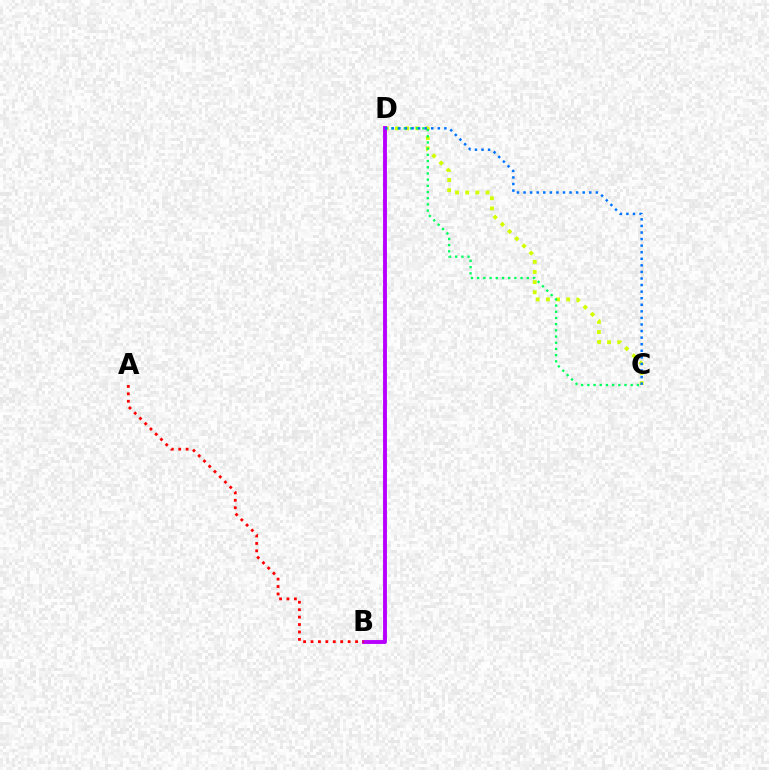{('C', 'D'): [{'color': '#d1ff00', 'line_style': 'dotted', 'thickness': 2.76}, {'color': '#00ff5c', 'line_style': 'dotted', 'thickness': 1.68}, {'color': '#0074ff', 'line_style': 'dotted', 'thickness': 1.79}], ('B', 'D'): [{'color': '#b900ff', 'line_style': 'solid', 'thickness': 2.8}], ('A', 'B'): [{'color': '#ff0000', 'line_style': 'dotted', 'thickness': 2.02}]}